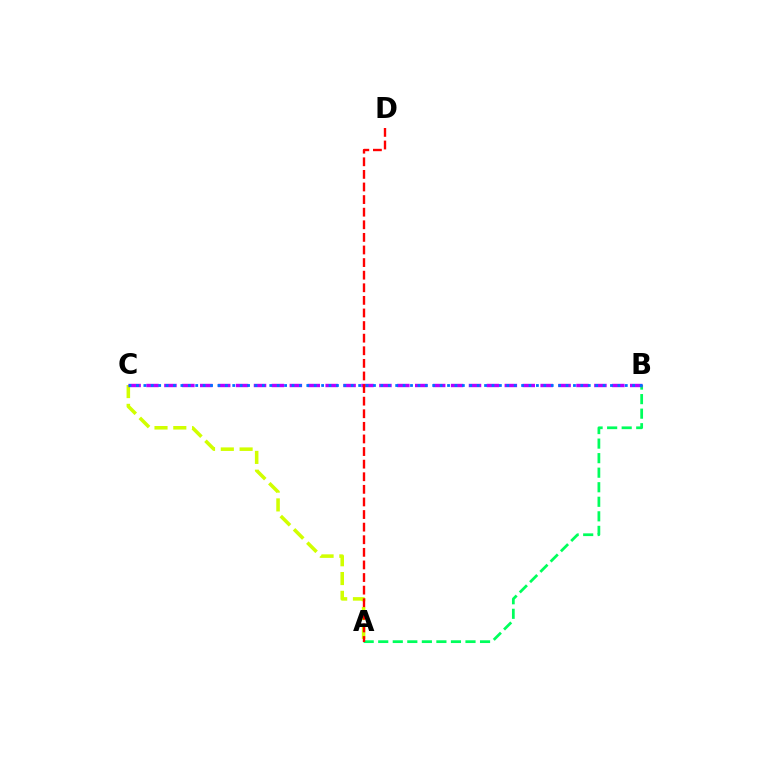{('A', 'B'): [{'color': '#00ff5c', 'line_style': 'dashed', 'thickness': 1.98}], ('A', 'C'): [{'color': '#d1ff00', 'line_style': 'dashed', 'thickness': 2.55}], ('B', 'C'): [{'color': '#b900ff', 'line_style': 'dashed', 'thickness': 2.43}, {'color': '#0074ff', 'line_style': 'dotted', 'thickness': 2.01}], ('A', 'D'): [{'color': '#ff0000', 'line_style': 'dashed', 'thickness': 1.71}]}